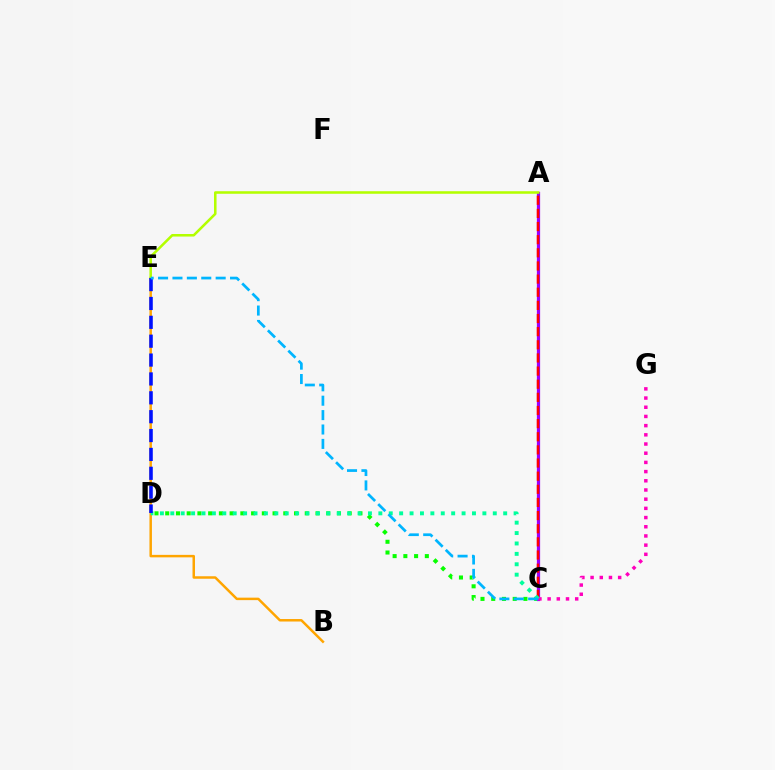{('C', 'D'): [{'color': '#08ff00', 'line_style': 'dotted', 'thickness': 2.92}, {'color': '#00ff9d', 'line_style': 'dotted', 'thickness': 2.83}], ('B', 'E'): [{'color': '#ffa500', 'line_style': 'solid', 'thickness': 1.79}], ('A', 'C'): [{'color': '#9b00ff', 'line_style': 'solid', 'thickness': 2.33}, {'color': '#ff0000', 'line_style': 'dashed', 'thickness': 1.78}], ('A', 'E'): [{'color': '#b3ff00', 'line_style': 'solid', 'thickness': 1.83}], ('C', 'G'): [{'color': '#ff00bd', 'line_style': 'dotted', 'thickness': 2.5}], ('D', 'E'): [{'color': '#0010ff', 'line_style': 'dashed', 'thickness': 2.56}], ('C', 'E'): [{'color': '#00b5ff', 'line_style': 'dashed', 'thickness': 1.96}]}